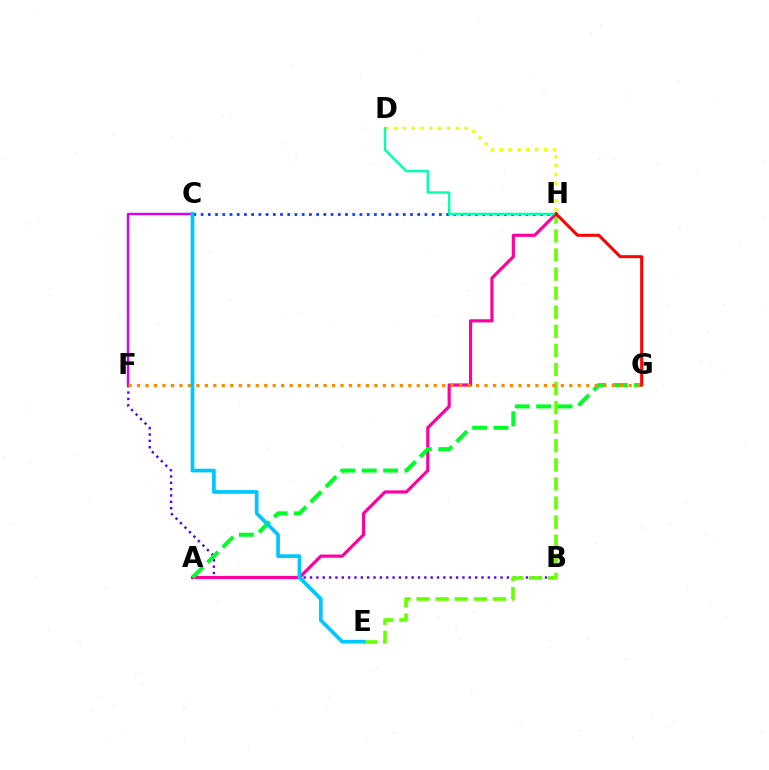{('B', 'F'): [{'color': '#4f00ff', 'line_style': 'dotted', 'thickness': 1.73}], ('E', 'H'): [{'color': '#66ff00', 'line_style': 'dashed', 'thickness': 2.59}], ('C', 'F'): [{'color': '#d600ff', 'line_style': 'solid', 'thickness': 1.76}], ('A', 'H'): [{'color': '#ff00a0', 'line_style': 'solid', 'thickness': 2.27}], ('A', 'G'): [{'color': '#00ff27', 'line_style': 'dashed', 'thickness': 2.9}], ('D', 'H'): [{'color': '#eeff00', 'line_style': 'dotted', 'thickness': 2.4}, {'color': '#00ffaf', 'line_style': 'solid', 'thickness': 1.71}], ('F', 'G'): [{'color': '#ff8800', 'line_style': 'dotted', 'thickness': 2.3}], ('C', 'H'): [{'color': '#003fff', 'line_style': 'dotted', 'thickness': 1.96}], ('C', 'E'): [{'color': '#00c7ff', 'line_style': 'solid', 'thickness': 2.67}], ('G', 'H'): [{'color': '#ff0000', 'line_style': 'solid', 'thickness': 2.16}]}